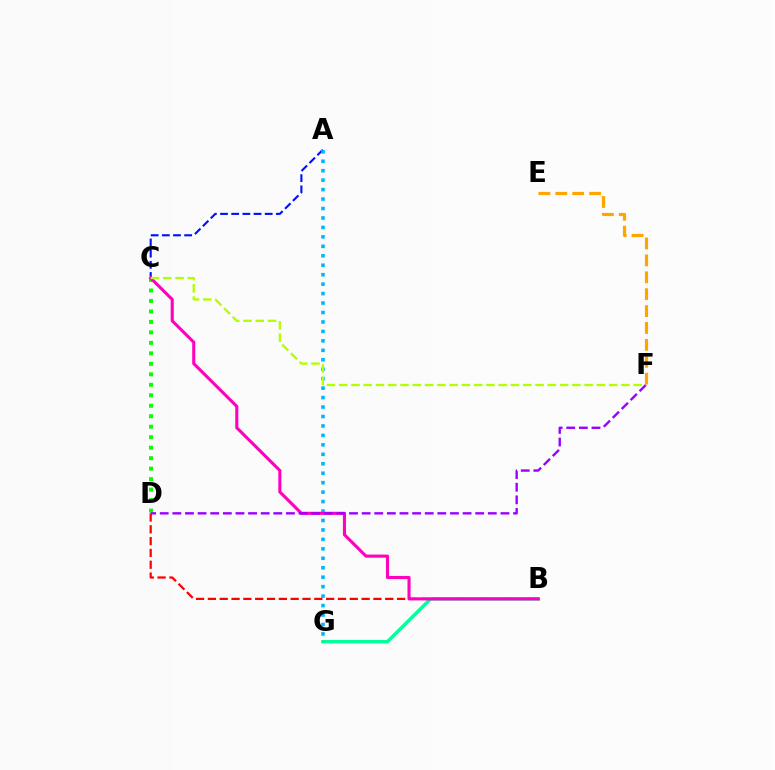{('C', 'D'): [{'color': '#08ff00', 'line_style': 'dotted', 'thickness': 2.85}], ('B', 'D'): [{'color': '#ff0000', 'line_style': 'dashed', 'thickness': 1.61}], ('A', 'C'): [{'color': '#0010ff', 'line_style': 'dashed', 'thickness': 1.52}], ('E', 'F'): [{'color': '#ffa500', 'line_style': 'dashed', 'thickness': 2.3}], ('B', 'G'): [{'color': '#00ff9d', 'line_style': 'solid', 'thickness': 2.45}], ('A', 'G'): [{'color': '#00b5ff', 'line_style': 'dotted', 'thickness': 2.57}], ('B', 'C'): [{'color': '#ff00bd', 'line_style': 'solid', 'thickness': 2.22}], ('D', 'F'): [{'color': '#9b00ff', 'line_style': 'dashed', 'thickness': 1.71}], ('C', 'F'): [{'color': '#b3ff00', 'line_style': 'dashed', 'thickness': 1.67}]}